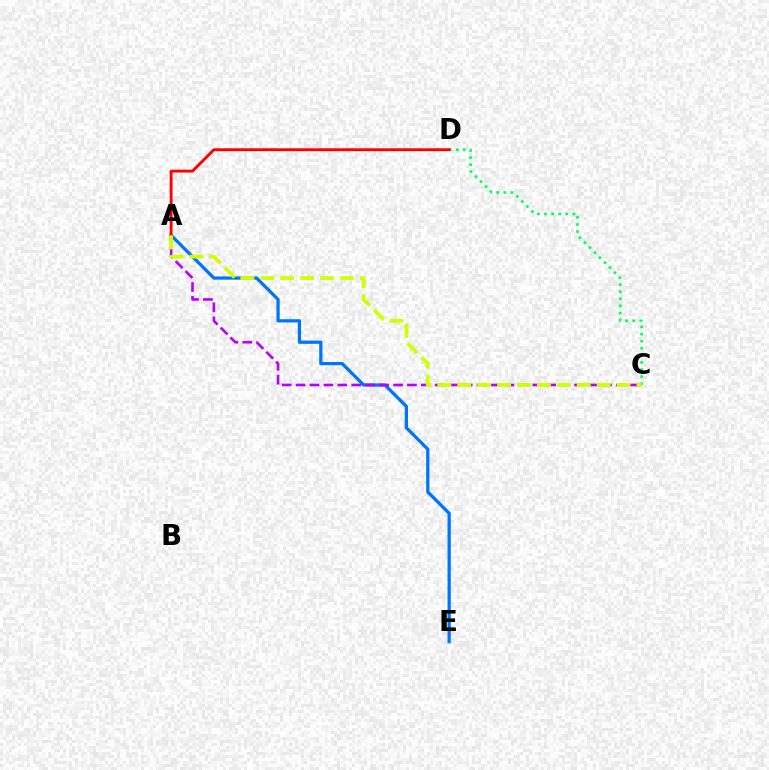{('A', 'E'): [{'color': '#0074ff', 'line_style': 'solid', 'thickness': 2.34}], ('A', 'C'): [{'color': '#b900ff', 'line_style': 'dashed', 'thickness': 1.89}, {'color': '#d1ff00', 'line_style': 'dashed', 'thickness': 2.71}], ('C', 'D'): [{'color': '#00ff5c', 'line_style': 'dotted', 'thickness': 1.92}], ('A', 'D'): [{'color': '#ff0000', 'line_style': 'solid', 'thickness': 2.07}]}